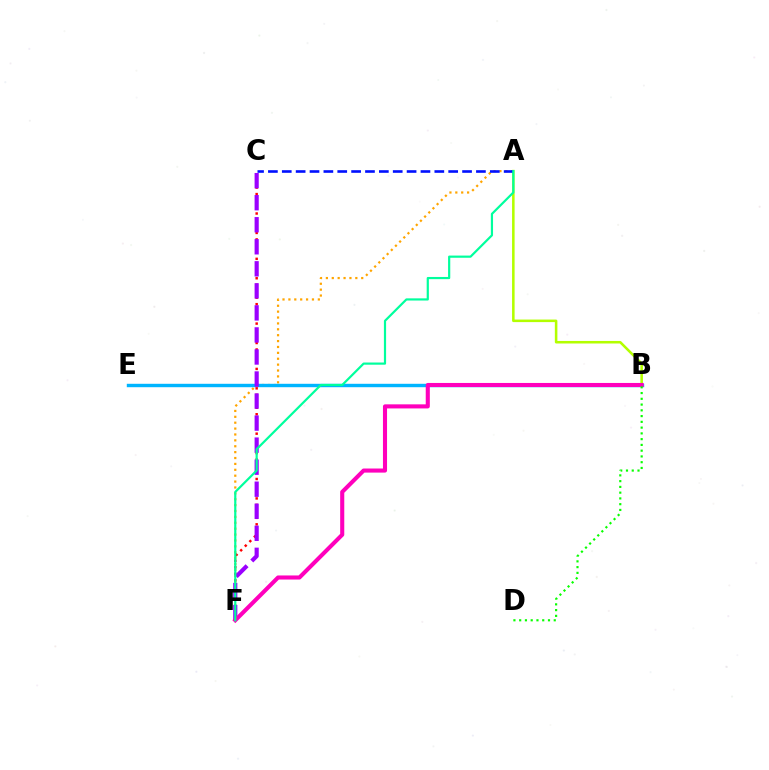{('A', 'F'): [{'color': '#ffa500', 'line_style': 'dotted', 'thickness': 1.6}, {'color': '#00ff9d', 'line_style': 'solid', 'thickness': 1.58}], ('B', 'E'): [{'color': '#00b5ff', 'line_style': 'solid', 'thickness': 2.46}], ('A', 'B'): [{'color': '#b3ff00', 'line_style': 'solid', 'thickness': 1.83}], ('C', 'F'): [{'color': '#ff0000', 'line_style': 'dotted', 'thickness': 1.76}, {'color': '#9b00ff', 'line_style': 'dashed', 'thickness': 2.99}], ('A', 'C'): [{'color': '#0010ff', 'line_style': 'dashed', 'thickness': 1.88}], ('B', 'F'): [{'color': '#ff00bd', 'line_style': 'solid', 'thickness': 2.94}], ('B', 'D'): [{'color': '#08ff00', 'line_style': 'dotted', 'thickness': 1.57}]}